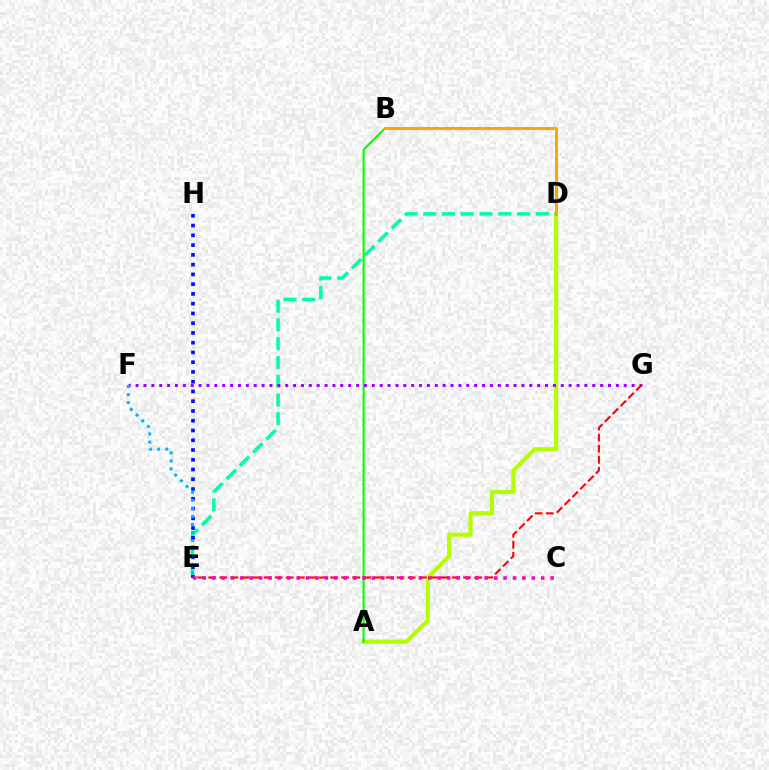{('A', 'D'): [{'color': '#b3ff00', 'line_style': 'solid', 'thickness': 3.0}], ('D', 'E'): [{'color': '#00ff9d', 'line_style': 'dashed', 'thickness': 2.55}], ('A', 'B'): [{'color': '#08ff00', 'line_style': 'solid', 'thickness': 1.53}], ('B', 'D'): [{'color': '#ffa500', 'line_style': 'solid', 'thickness': 2.18}], ('F', 'G'): [{'color': '#9b00ff', 'line_style': 'dotted', 'thickness': 2.14}], ('E', 'H'): [{'color': '#0010ff', 'line_style': 'dotted', 'thickness': 2.65}], ('E', 'G'): [{'color': '#ff0000', 'line_style': 'dashed', 'thickness': 1.51}], ('C', 'E'): [{'color': '#ff00bd', 'line_style': 'dotted', 'thickness': 2.55}], ('E', 'F'): [{'color': '#00b5ff', 'line_style': 'dotted', 'thickness': 2.19}]}